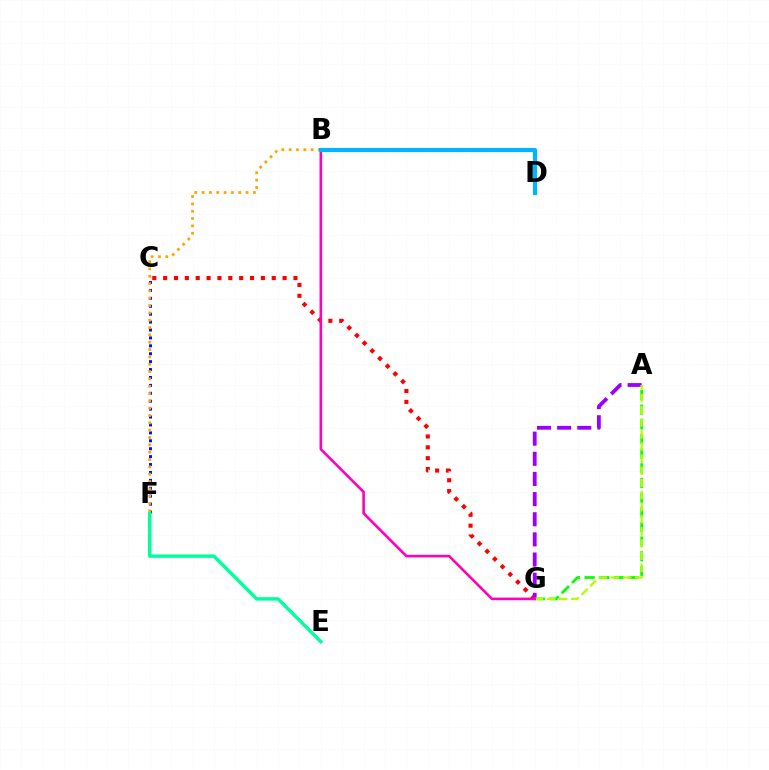{('C', 'F'): [{'color': '#0010ff', 'line_style': 'dotted', 'thickness': 2.15}], ('E', 'F'): [{'color': '#00ff9d', 'line_style': 'solid', 'thickness': 2.47}], ('C', 'G'): [{'color': '#ff0000', 'line_style': 'dotted', 'thickness': 2.95}], ('B', 'F'): [{'color': '#ffa500', 'line_style': 'dotted', 'thickness': 1.99}], ('A', 'G'): [{'color': '#9b00ff', 'line_style': 'dashed', 'thickness': 2.74}, {'color': '#08ff00', 'line_style': 'dashed', 'thickness': 1.99}, {'color': '#b3ff00', 'line_style': 'dashed', 'thickness': 1.65}], ('B', 'G'): [{'color': '#ff00bd', 'line_style': 'solid', 'thickness': 1.88}], ('B', 'D'): [{'color': '#00b5ff', 'line_style': 'solid', 'thickness': 3.0}]}